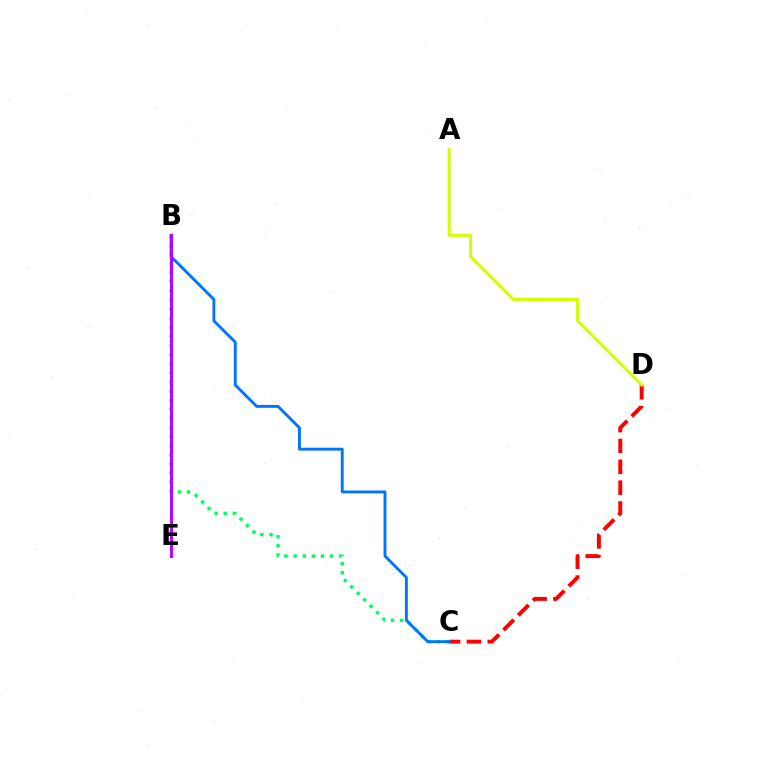{('C', 'D'): [{'color': '#ff0000', 'line_style': 'dashed', 'thickness': 2.83}], ('B', 'C'): [{'color': '#00ff5c', 'line_style': 'dotted', 'thickness': 2.47}, {'color': '#0074ff', 'line_style': 'solid', 'thickness': 2.07}], ('A', 'D'): [{'color': '#d1ff00', 'line_style': 'solid', 'thickness': 2.19}], ('B', 'E'): [{'color': '#b900ff', 'line_style': 'solid', 'thickness': 2.13}]}